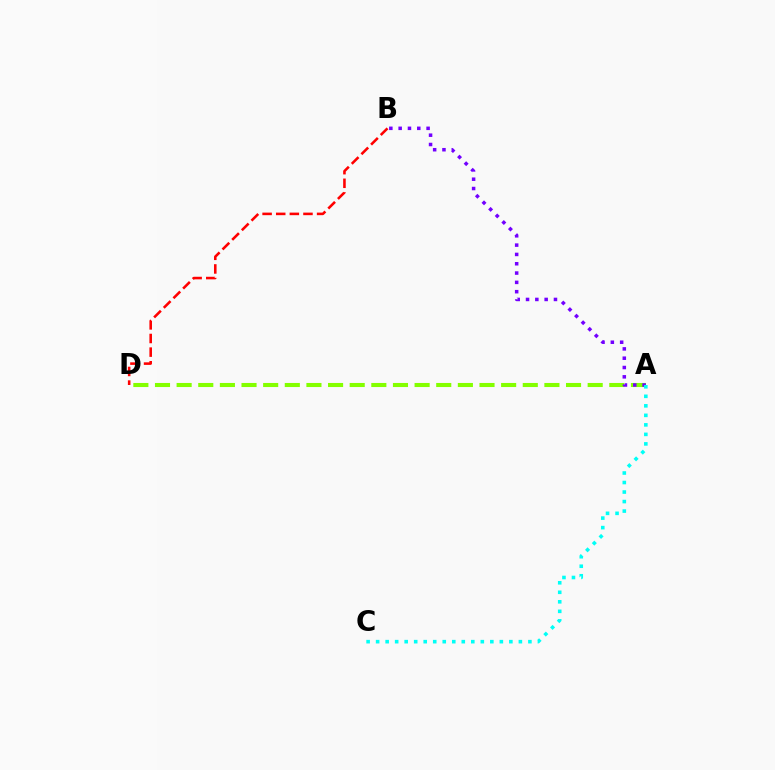{('A', 'D'): [{'color': '#84ff00', 'line_style': 'dashed', 'thickness': 2.94}], ('A', 'B'): [{'color': '#7200ff', 'line_style': 'dotted', 'thickness': 2.53}], ('A', 'C'): [{'color': '#00fff6', 'line_style': 'dotted', 'thickness': 2.59}], ('B', 'D'): [{'color': '#ff0000', 'line_style': 'dashed', 'thickness': 1.85}]}